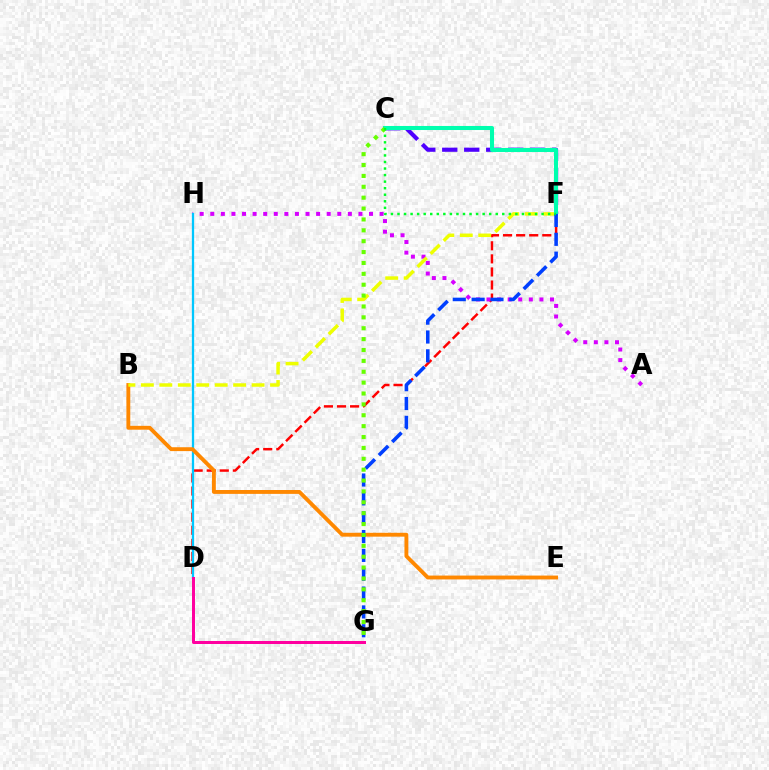{('D', 'F'): [{'color': '#ff0000', 'line_style': 'dashed', 'thickness': 1.78}], ('C', 'F'): [{'color': '#4f00ff', 'line_style': 'dashed', 'thickness': 2.99}, {'color': '#00ffaf', 'line_style': 'solid', 'thickness': 2.92}, {'color': '#00ff27', 'line_style': 'dotted', 'thickness': 1.78}], ('A', 'H'): [{'color': '#d600ff', 'line_style': 'dotted', 'thickness': 2.88}], ('D', 'H'): [{'color': '#00c7ff', 'line_style': 'solid', 'thickness': 1.64}], ('D', 'G'): [{'color': '#ff00a0', 'line_style': 'solid', 'thickness': 2.16}], ('B', 'E'): [{'color': '#ff8800', 'line_style': 'solid', 'thickness': 2.79}], ('B', 'F'): [{'color': '#eeff00', 'line_style': 'dashed', 'thickness': 2.51}], ('F', 'G'): [{'color': '#003fff', 'line_style': 'dashed', 'thickness': 2.56}], ('C', 'G'): [{'color': '#66ff00', 'line_style': 'dotted', 'thickness': 2.96}]}